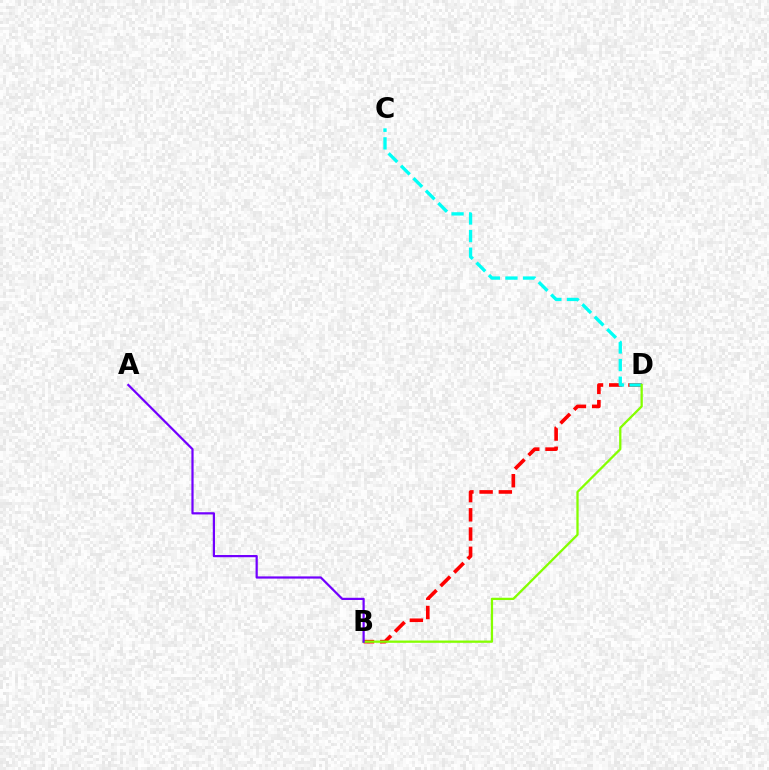{('B', 'D'): [{'color': '#ff0000', 'line_style': 'dashed', 'thickness': 2.61}, {'color': '#84ff00', 'line_style': 'solid', 'thickness': 1.64}], ('C', 'D'): [{'color': '#00fff6', 'line_style': 'dashed', 'thickness': 2.39}], ('A', 'B'): [{'color': '#7200ff', 'line_style': 'solid', 'thickness': 1.59}]}